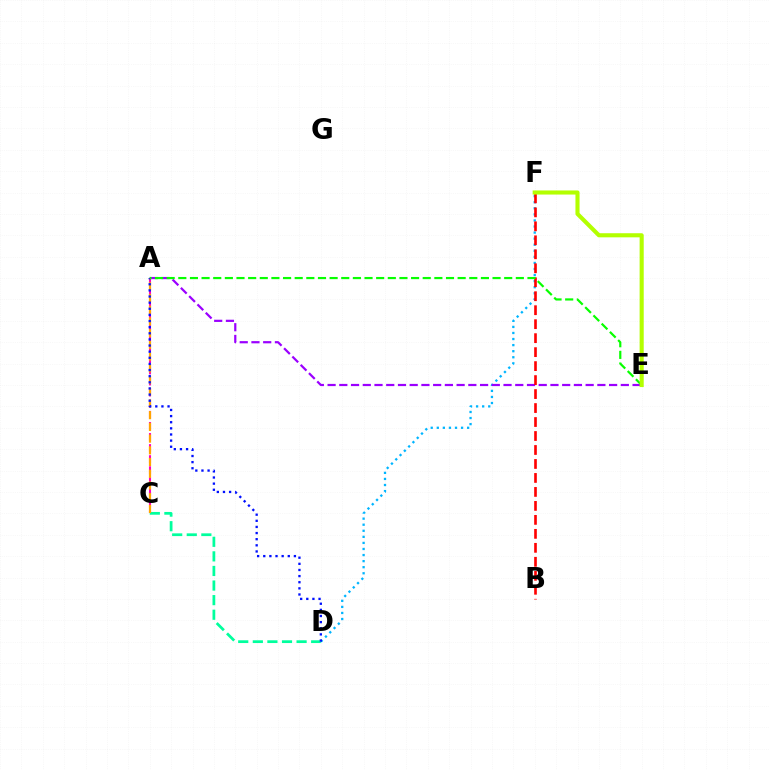{('D', 'F'): [{'color': '#00b5ff', 'line_style': 'dotted', 'thickness': 1.65}], ('A', 'E'): [{'color': '#9b00ff', 'line_style': 'dashed', 'thickness': 1.59}, {'color': '#08ff00', 'line_style': 'dashed', 'thickness': 1.58}], ('A', 'C'): [{'color': '#ff00bd', 'line_style': 'dashed', 'thickness': 1.5}, {'color': '#ffa500', 'line_style': 'dashed', 'thickness': 1.59}], ('C', 'D'): [{'color': '#00ff9d', 'line_style': 'dashed', 'thickness': 1.98}], ('A', 'D'): [{'color': '#0010ff', 'line_style': 'dotted', 'thickness': 1.67}], ('B', 'F'): [{'color': '#ff0000', 'line_style': 'dashed', 'thickness': 1.9}], ('E', 'F'): [{'color': '#b3ff00', 'line_style': 'solid', 'thickness': 2.96}]}